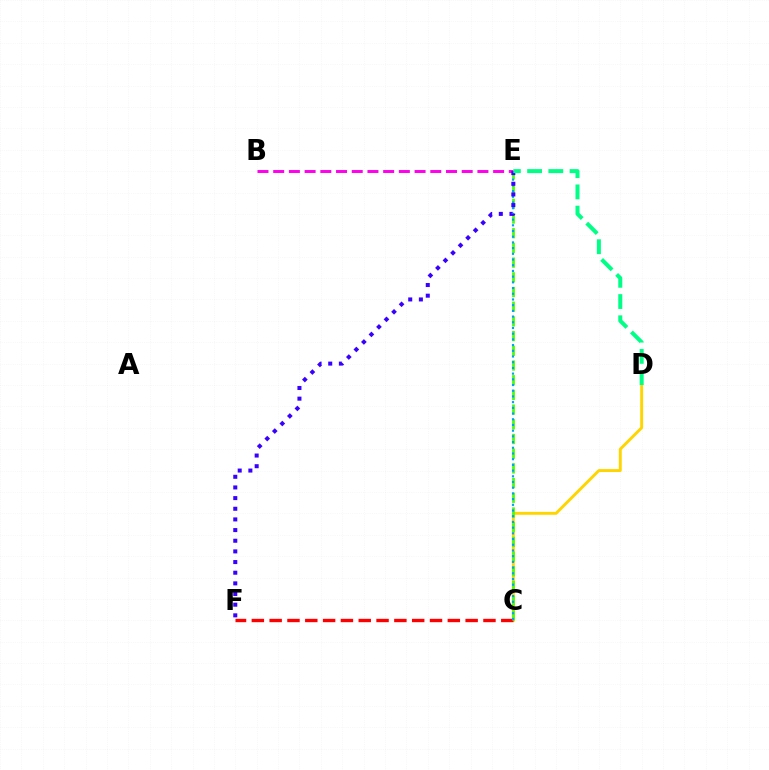{('B', 'E'): [{'color': '#ff00ed', 'line_style': 'dashed', 'thickness': 2.13}], ('C', 'D'): [{'color': '#ffd500', 'line_style': 'solid', 'thickness': 2.1}], ('C', 'F'): [{'color': '#ff0000', 'line_style': 'dashed', 'thickness': 2.42}], ('C', 'E'): [{'color': '#4fff00', 'line_style': 'dashed', 'thickness': 2.0}, {'color': '#009eff', 'line_style': 'dotted', 'thickness': 1.55}], ('E', 'F'): [{'color': '#3700ff', 'line_style': 'dotted', 'thickness': 2.9}], ('D', 'E'): [{'color': '#00ff86', 'line_style': 'dashed', 'thickness': 2.88}]}